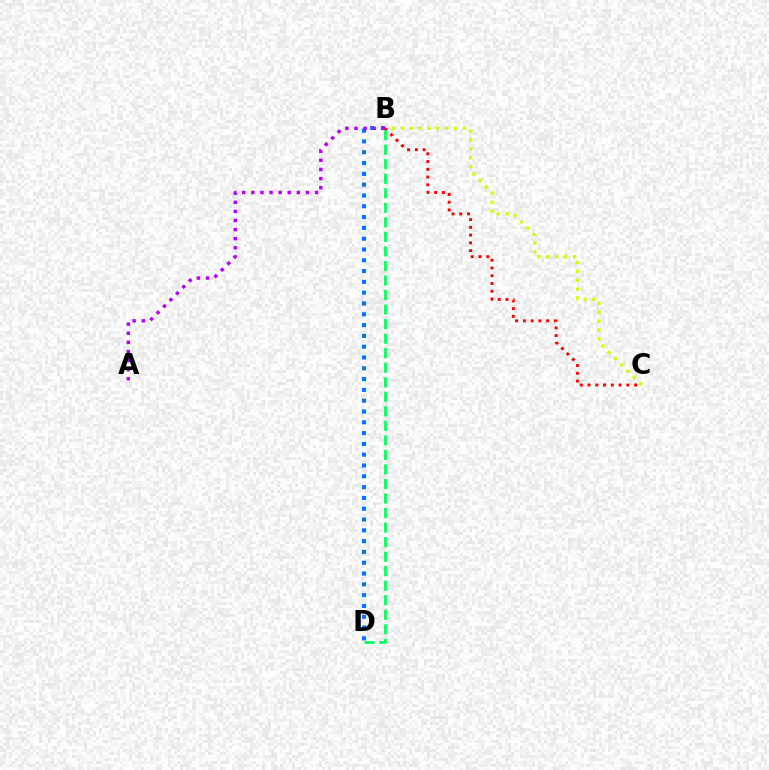{('B', 'D'): [{'color': '#0074ff', 'line_style': 'dotted', 'thickness': 2.93}, {'color': '#00ff5c', 'line_style': 'dashed', 'thickness': 1.97}], ('A', 'B'): [{'color': '#b900ff', 'line_style': 'dotted', 'thickness': 2.47}], ('B', 'C'): [{'color': '#d1ff00', 'line_style': 'dotted', 'thickness': 2.41}, {'color': '#ff0000', 'line_style': 'dotted', 'thickness': 2.11}]}